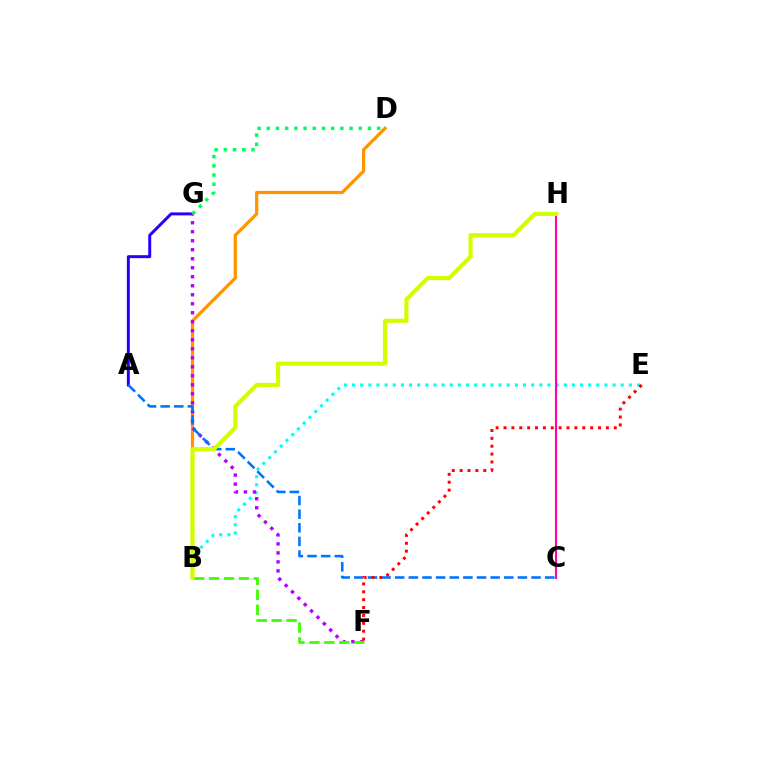{('B', 'D'): [{'color': '#ff9400', 'line_style': 'solid', 'thickness': 2.33}], ('B', 'E'): [{'color': '#00fff6', 'line_style': 'dotted', 'thickness': 2.21}], ('A', 'G'): [{'color': '#2500ff', 'line_style': 'solid', 'thickness': 2.13}], ('C', 'H'): [{'color': '#ff00ac', 'line_style': 'solid', 'thickness': 1.52}], ('F', 'G'): [{'color': '#b900ff', 'line_style': 'dotted', 'thickness': 2.45}], ('B', 'F'): [{'color': '#3dff00', 'line_style': 'dashed', 'thickness': 2.03}], ('A', 'C'): [{'color': '#0074ff', 'line_style': 'dashed', 'thickness': 1.85}], ('E', 'F'): [{'color': '#ff0000', 'line_style': 'dotted', 'thickness': 2.14}], ('B', 'H'): [{'color': '#d1ff00', 'line_style': 'solid', 'thickness': 2.99}], ('D', 'G'): [{'color': '#00ff5c', 'line_style': 'dotted', 'thickness': 2.5}]}